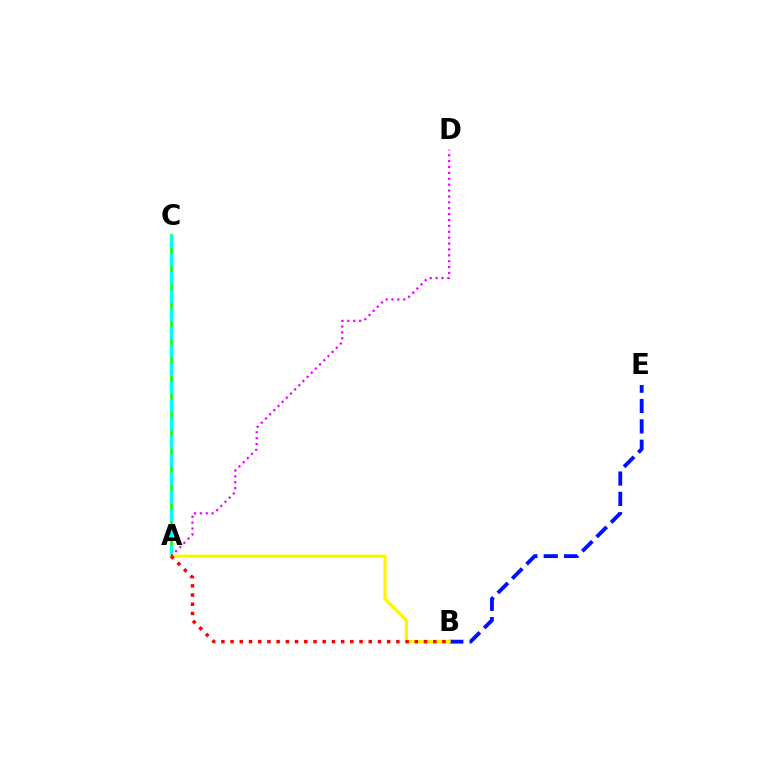{('A', 'C'): [{'color': '#08ff00', 'line_style': 'solid', 'thickness': 1.88}, {'color': '#00fff6', 'line_style': 'dashed', 'thickness': 2.48}], ('B', 'E'): [{'color': '#0010ff', 'line_style': 'dashed', 'thickness': 2.76}], ('A', 'B'): [{'color': '#fcf500', 'line_style': 'solid', 'thickness': 2.29}, {'color': '#ff0000', 'line_style': 'dotted', 'thickness': 2.5}], ('A', 'D'): [{'color': '#ee00ff', 'line_style': 'dotted', 'thickness': 1.6}]}